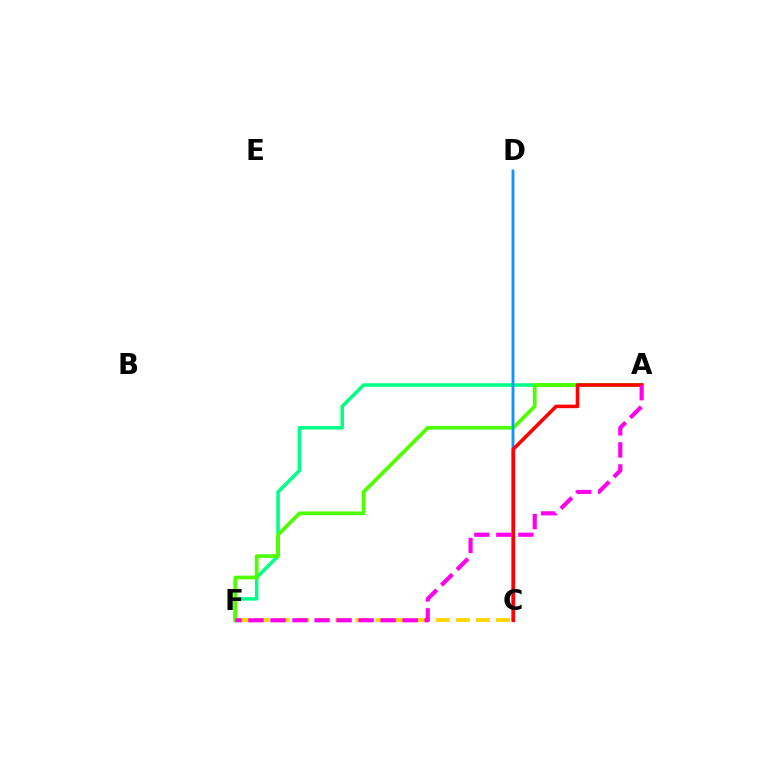{('A', 'F'): [{'color': '#00ff86', 'line_style': 'solid', 'thickness': 2.53}, {'color': '#4fff00', 'line_style': 'solid', 'thickness': 2.69}, {'color': '#ff00ed', 'line_style': 'dashed', 'thickness': 2.99}], ('C', 'D'): [{'color': '#3700ff', 'line_style': 'solid', 'thickness': 1.72}, {'color': '#009eff', 'line_style': 'solid', 'thickness': 1.71}], ('A', 'C'): [{'color': '#ff0000', 'line_style': 'solid', 'thickness': 2.57}], ('C', 'F'): [{'color': '#ffd500', 'line_style': 'dashed', 'thickness': 2.73}]}